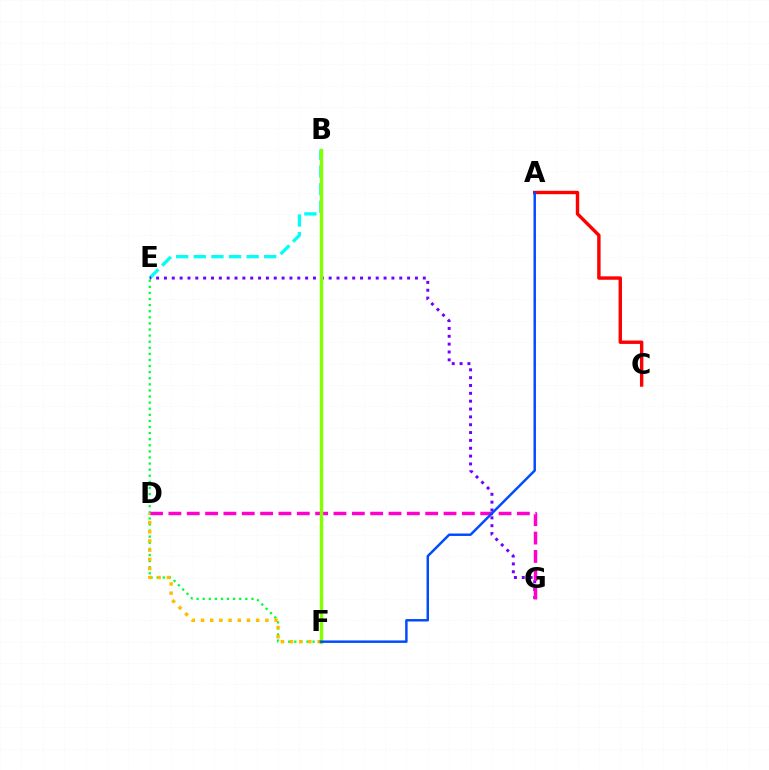{('B', 'E'): [{'color': '#00fff6', 'line_style': 'dashed', 'thickness': 2.39}], ('A', 'C'): [{'color': '#ff0000', 'line_style': 'solid', 'thickness': 2.45}], ('E', 'G'): [{'color': '#7200ff', 'line_style': 'dotted', 'thickness': 2.13}], ('E', 'F'): [{'color': '#00ff39', 'line_style': 'dotted', 'thickness': 1.66}], ('D', 'F'): [{'color': '#ffbd00', 'line_style': 'dotted', 'thickness': 2.5}], ('D', 'G'): [{'color': '#ff00cf', 'line_style': 'dashed', 'thickness': 2.49}], ('B', 'F'): [{'color': '#84ff00', 'line_style': 'solid', 'thickness': 2.46}], ('A', 'F'): [{'color': '#004bff', 'line_style': 'solid', 'thickness': 1.77}]}